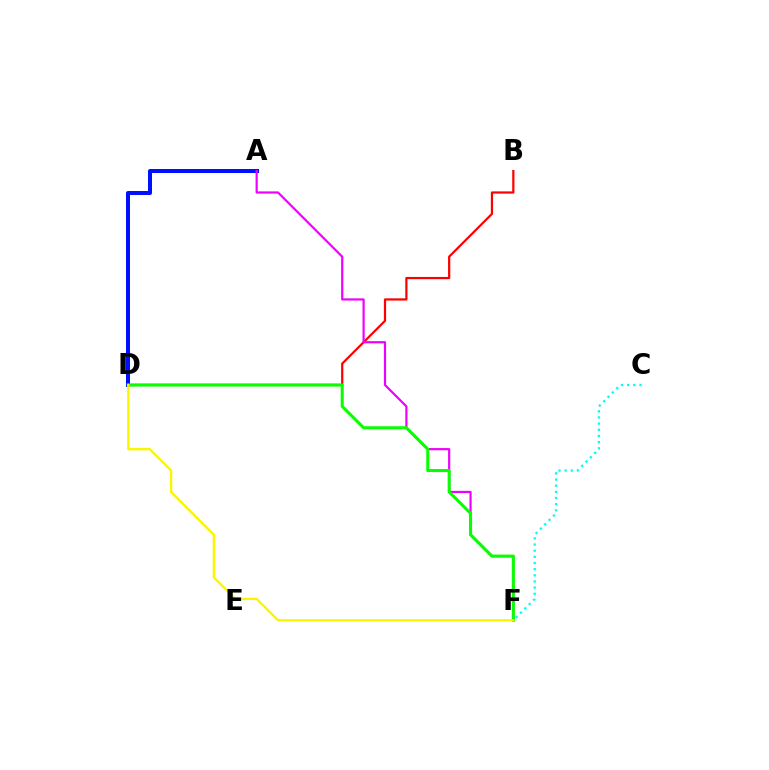{('A', 'D'): [{'color': '#0010ff', 'line_style': 'solid', 'thickness': 2.89}], ('B', 'D'): [{'color': '#ff0000', 'line_style': 'solid', 'thickness': 1.6}], ('C', 'F'): [{'color': '#00fff6', 'line_style': 'dotted', 'thickness': 1.67}], ('A', 'F'): [{'color': '#ee00ff', 'line_style': 'solid', 'thickness': 1.57}], ('D', 'F'): [{'color': '#08ff00', 'line_style': 'solid', 'thickness': 2.19}, {'color': '#fcf500', 'line_style': 'solid', 'thickness': 1.69}]}